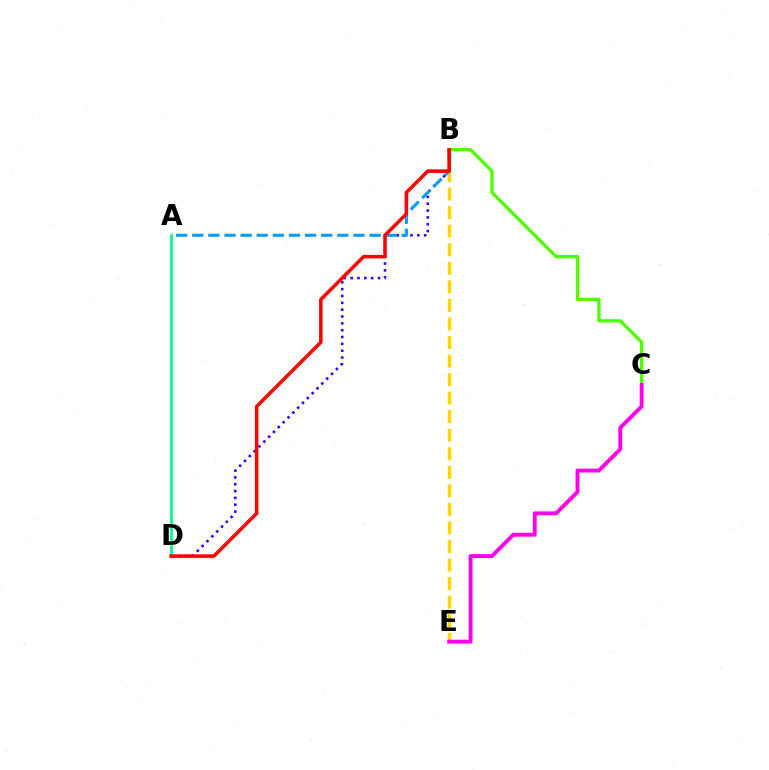{('B', 'C'): [{'color': '#4fff00', 'line_style': 'solid', 'thickness': 2.36}], ('B', 'E'): [{'color': '#ffd500', 'line_style': 'dashed', 'thickness': 2.52}], ('B', 'D'): [{'color': '#3700ff', 'line_style': 'dotted', 'thickness': 1.86}, {'color': '#ff0000', 'line_style': 'solid', 'thickness': 2.54}], ('A', 'B'): [{'color': '#009eff', 'line_style': 'dashed', 'thickness': 2.19}], ('A', 'D'): [{'color': '#00ff86', 'line_style': 'solid', 'thickness': 1.96}], ('C', 'E'): [{'color': '#ff00ed', 'line_style': 'solid', 'thickness': 2.79}]}